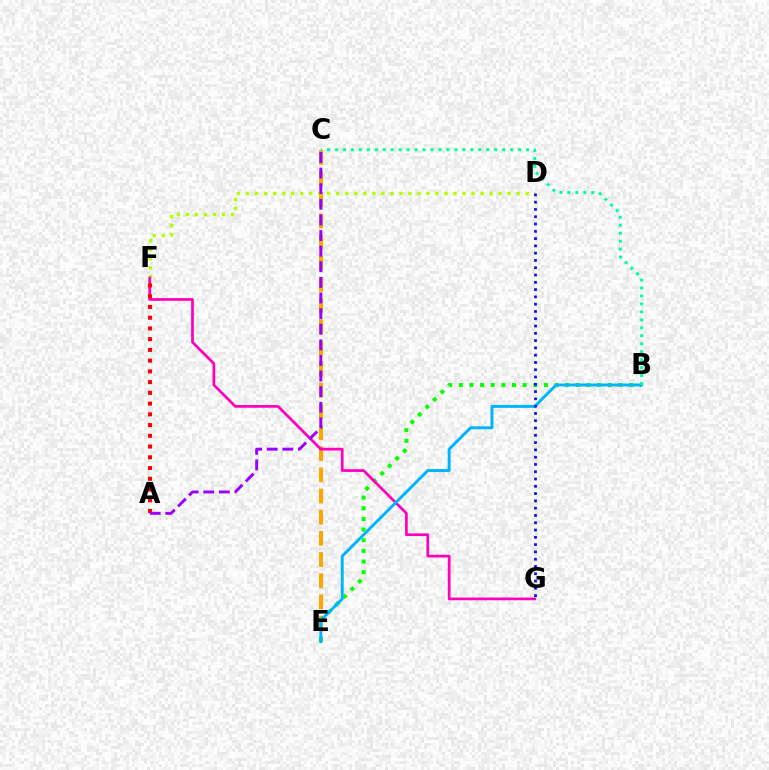{('C', 'E'): [{'color': '#ffa500', 'line_style': 'dashed', 'thickness': 2.88}], ('D', 'F'): [{'color': '#b3ff00', 'line_style': 'dotted', 'thickness': 2.45}], ('B', 'E'): [{'color': '#08ff00', 'line_style': 'dotted', 'thickness': 2.89}, {'color': '#00b5ff', 'line_style': 'solid', 'thickness': 2.12}], ('F', 'G'): [{'color': '#ff00bd', 'line_style': 'solid', 'thickness': 1.96}], ('A', 'F'): [{'color': '#ff0000', 'line_style': 'dotted', 'thickness': 2.92}], ('A', 'C'): [{'color': '#9b00ff', 'line_style': 'dashed', 'thickness': 2.12}], ('B', 'C'): [{'color': '#00ff9d', 'line_style': 'dotted', 'thickness': 2.16}], ('D', 'G'): [{'color': '#0010ff', 'line_style': 'dotted', 'thickness': 1.98}]}